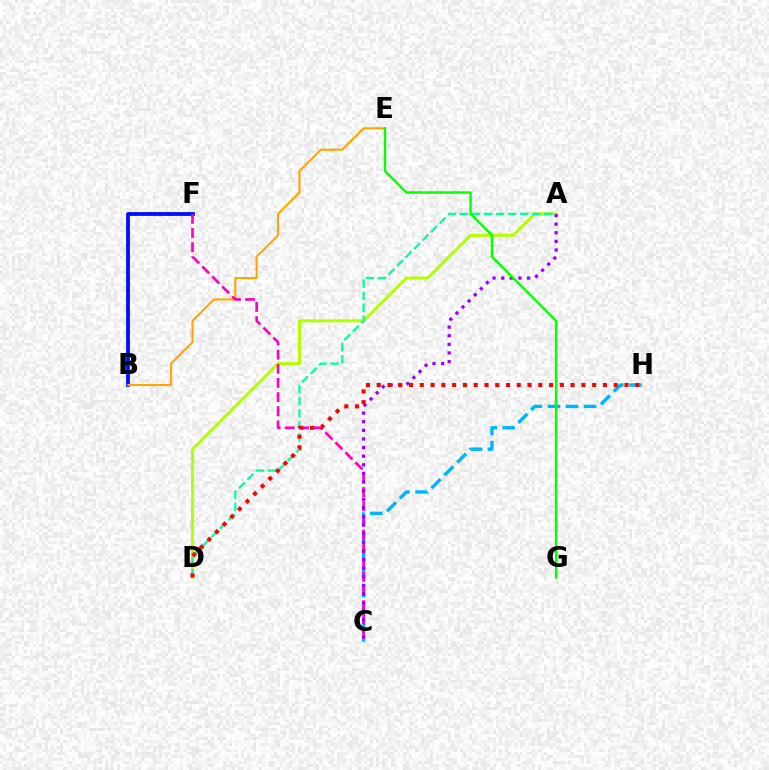{('B', 'F'): [{'color': '#0010ff', 'line_style': 'solid', 'thickness': 2.75}], ('A', 'D'): [{'color': '#b3ff00', 'line_style': 'solid', 'thickness': 2.2}, {'color': '#00ff9d', 'line_style': 'dashed', 'thickness': 1.64}], ('C', 'H'): [{'color': '#00b5ff', 'line_style': 'dashed', 'thickness': 2.45}], ('B', 'E'): [{'color': '#ffa500', 'line_style': 'solid', 'thickness': 1.51}], ('C', 'F'): [{'color': '#ff00bd', 'line_style': 'dashed', 'thickness': 1.92}], ('A', 'C'): [{'color': '#9b00ff', 'line_style': 'dotted', 'thickness': 2.34}], ('D', 'H'): [{'color': '#ff0000', 'line_style': 'dotted', 'thickness': 2.93}], ('E', 'G'): [{'color': '#08ff00', 'line_style': 'solid', 'thickness': 1.75}]}